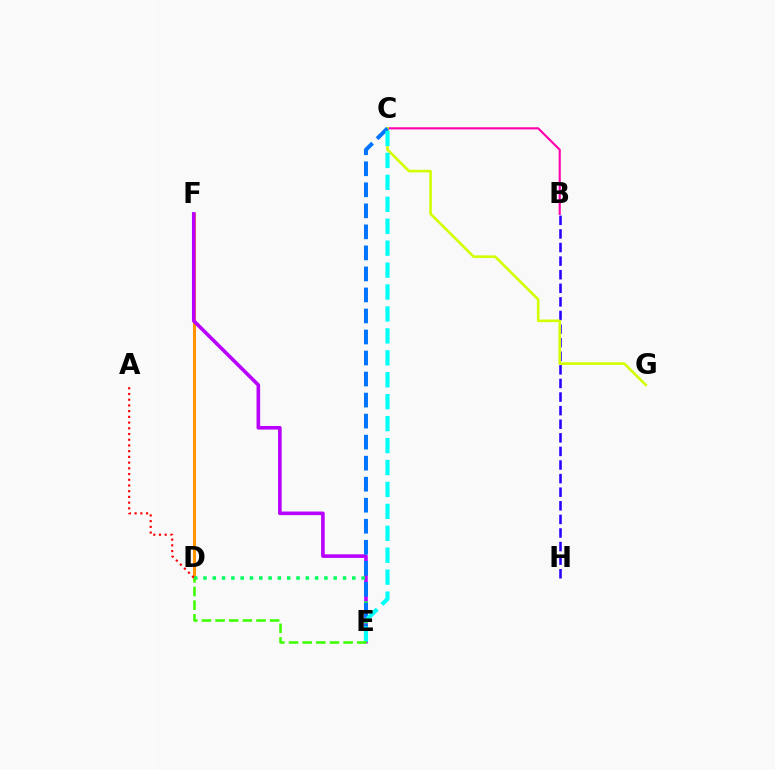{('B', 'C'): [{'color': '#ff00ac', 'line_style': 'solid', 'thickness': 1.53}], ('D', 'F'): [{'color': '#ff9400', 'line_style': 'solid', 'thickness': 2.2}], ('E', 'F'): [{'color': '#b900ff', 'line_style': 'solid', 'thickness': 2.59}], ('B', 'H'): [{'color': '#2500ff', 'line_style': 'dashed', 'thickness': 1.85}], ('D', 'E'): [{'color': '#00ff5c', 'line_style': 'dotted', 'thickness': 2.53}, {'color': '#3dff00', 'line_style': 'dashed', 'thickness': 1.85}], ('A', 'D'): [{'color': '#ff0000', 'line_style': 'dotted', 'thickness': 1.55}], ('C', 'G'): [{'color': '#d1ff00', 'line_style': 'solid', 'thickness': 1.87}], ('C', 'E'): [{'color': '#0074ff', 'line_style': 'dashed', 'thickness': 2.86}, {'color': '#00fff6', 'line_style': 'dashed', 'thickness': 2.98}]}